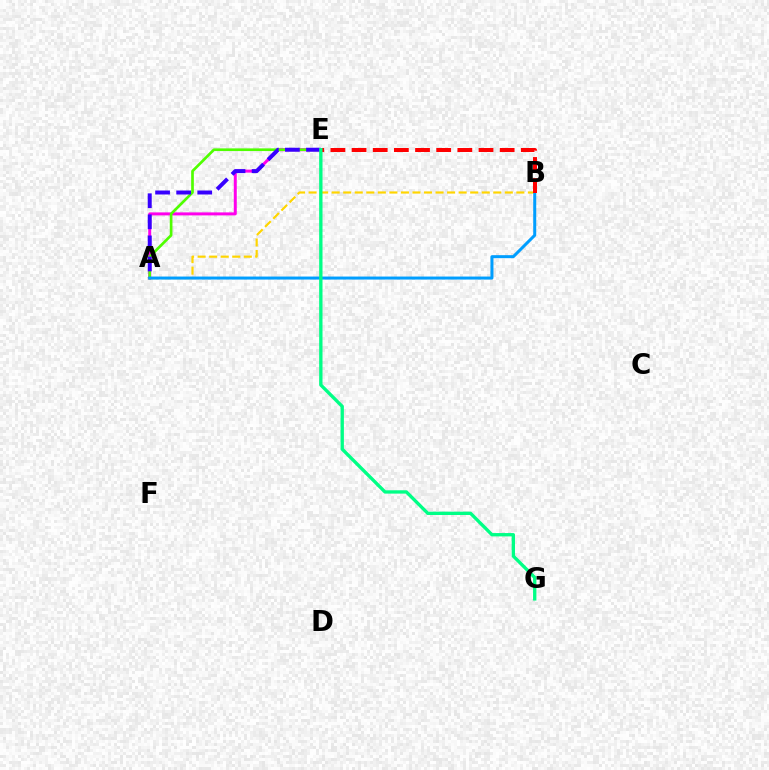{('A', 'E'): [{'color': '#ff00ed', 'line_style': 'solid', 'thickness': 2.15}, {'color': '#4fff00', 'line_style': 'solid', 'thickness': 1.93}, {'color': '#3700ff', 'line_style': 'dashed', 'thickness': 2.86}], ('A', 'B'): [{'color': '#ffd500', 'line_style': 'dashed', 'thickness': 1.57}, {'color': '#009eff', 'line_style': 'solid', 'thickness': 2.17}], ('B', 'E'): [{'color': '#ff0000', 'line_style': 'dashed', 'thickness': 2.87}], ('E', 'G'): [{'color': '#00ff86', 'line_style': 'solid', 'thickness': 2.4}]}